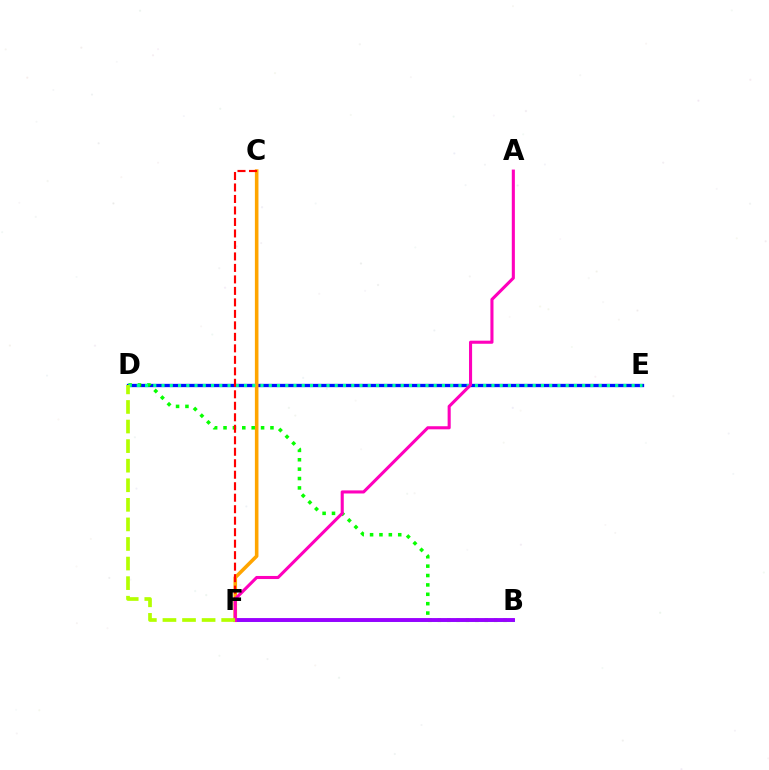{('D', 'E'): [{'color': '#0010ff', 'line_style': 'solid', 'thickness': 2.38}, {'color': '#00ff9d', 'line_style': 'dotted', 'thickness': 2.24}], ('B', 'F'): [{'color': '#00b5ff', 'line_style': 'solid', 'thickness': 2.16}, {'color': '#9b00ff', 'line_style': 'solid', 'thickness': 2.79}], ('C', 'F'): [{'color': '#ffa500', 'line_style': 'solid', 'thickness': 2.58}, {'color': '#ff0000', 'line_style': 'dashed', 'thickness': 1.56}], ('B', 'D'): [{'color': '#08ff00', 'line_style': 'dotted', 'thickness': 2.55}], ('A', 'F'): [{'color': '#ff00bd', 'line_style': 'solid', 'thickness': 2.22}], ('D', 'F'): [{'color': '#b3ff00', 'line_style': 'dashed', 'thickness': 2.66}]}